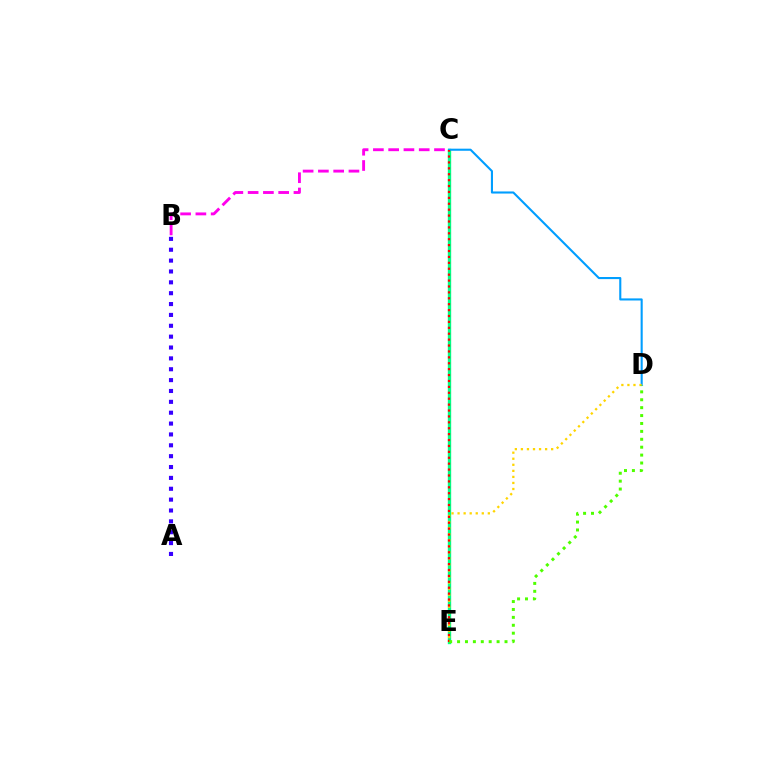{('C', 'E'): [{'color': '#00ff86', 'line_style': 'solid', 'thickness': 2.42}, {'color': '#ff0000', 'line_style': 'dotted', 'thickness': 1.6}], ('C', 'D'): [{'color': '#009eff', 'line_style': 'solid', 'thickness': 1.51}], ('D', 'E'): [{'color': '#ffd500', 'line_style': 'dotted', 'thickness': 1.64}, {'color': '#4fff00', 'line_style': 'dotted', 'thickness': 2.15}], ('B', 'C'): [{'color': '#ff00ed', 'line_style': 'dashed', 'thickness': 2.08}], ('A', 'B'): [{'color': '#3700ff', 'line_style': 'dotted', 'thickness': 2.95}]}